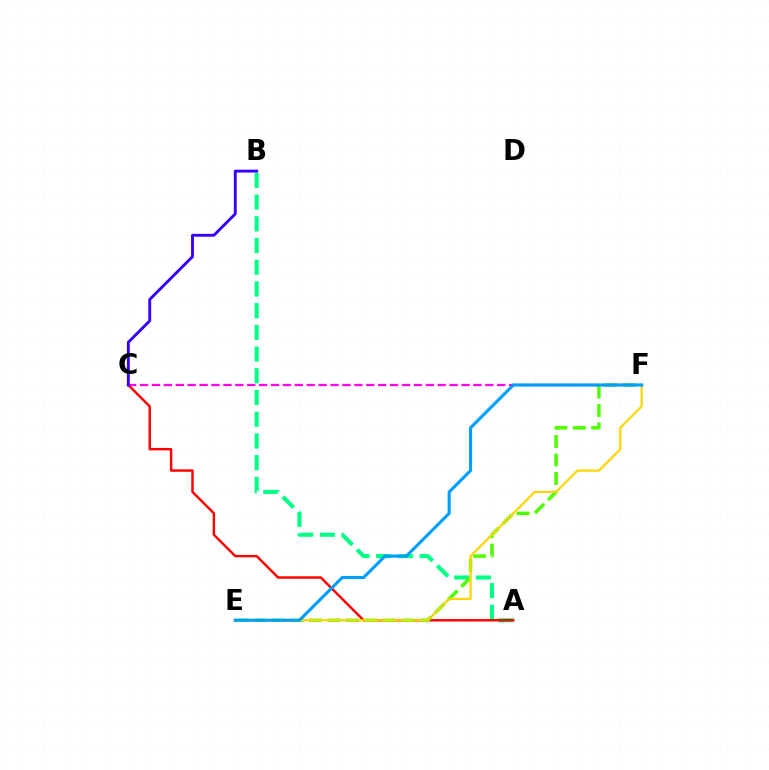{('A', 'B'): [{'color': '#00ff86', 'line_style': 'dashed', 'thickness': 2.95}], ('A', 'C'): [{'color': '#ff0000', 'line_style': 'solid', 'thickness': 1.75}], ('E', 'F'): [{'color': '#4fff00', 'line_style': 'dashed', 'thickness': 2.51}, {'color': '#ffd500', 'line_style': 'solid', 'thickness': 1.59}, {'color': '#009eff', 'line_style': 'solid', 'thickness': 2.25}], ('C', 'F'): [{'color': '#ff00ed', 'line_style': 'dashed', 'thickness': 1.62}], ('B', 'C'): [{'color': '#3700ff', 'line_style': 'solid', 'thickness': 2.07}]}